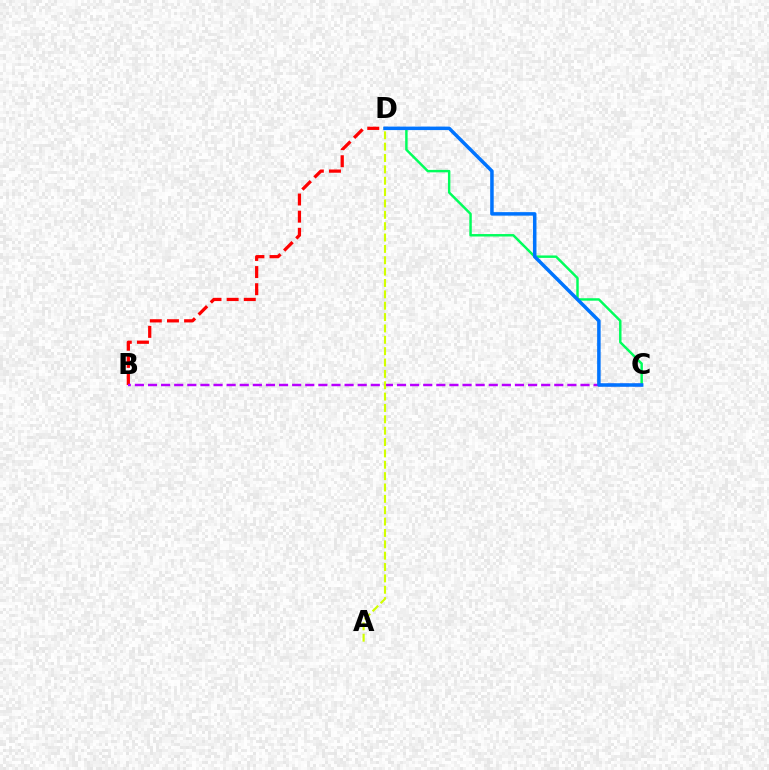{('B', 'D'): [{'color': '#ff0000', 'line_style': 'dashed', 'thickness': 2.33}], ('C', 'D'): [{'color': '#00ff5c', 'line_style': 'solid', 'thickness': 1.77}, {'color': '#0074ff', 'line_style': 'solid', 'thickness': 2.52}], ('B', 'C'): [{'color': '#b900ff', 'line_style': 'dashed', 'thickness': 1.78}], ('A', 'D'): [{'color': '#d1ff00', 'line_style': 'dashed', 'thickness': 1.54}]}